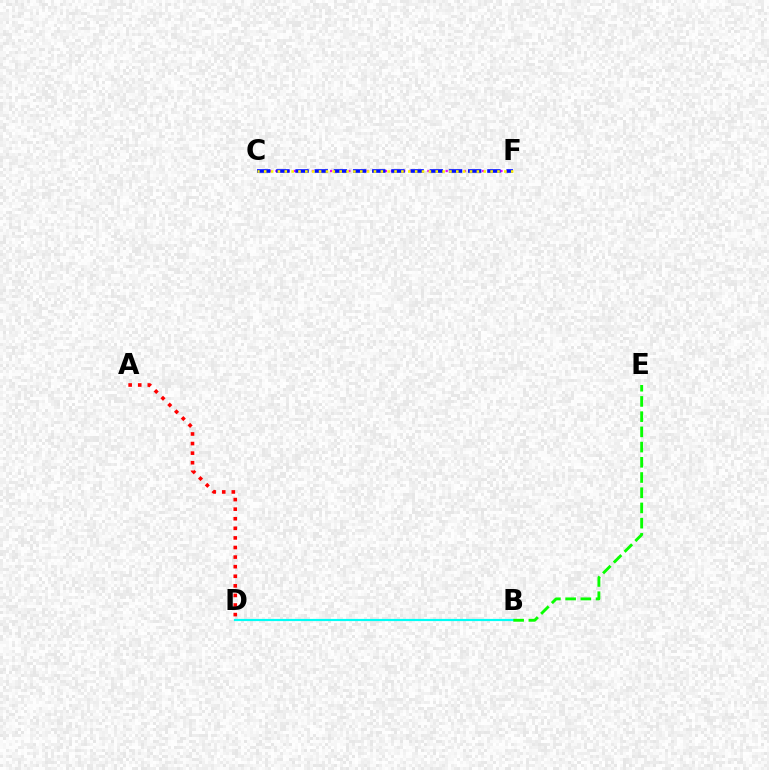{('B', 'D'): [{'color': '#00fff6', 'line_style': 'solid', 'thickness': 1.58}], ('B', 'E'): [{'color': '#08ff00', 'line_style': 'dashed', 'thickness': 2.07}], ('C', 'F'): [{'color': '#ee00ff', 'line_style': 'dotted', 'thickness': 1.65}, {'color': '#0010ff', 'line_style': 'dashed', 'thickness': 2.61}, {'color': '#fcf500', 'line_style': 'dotted', 'thickness': 1.86}], ('A', 'D'): [{'color': '#ff0000', 'line_style': 'dotted', 'thickness': 2.6}]}